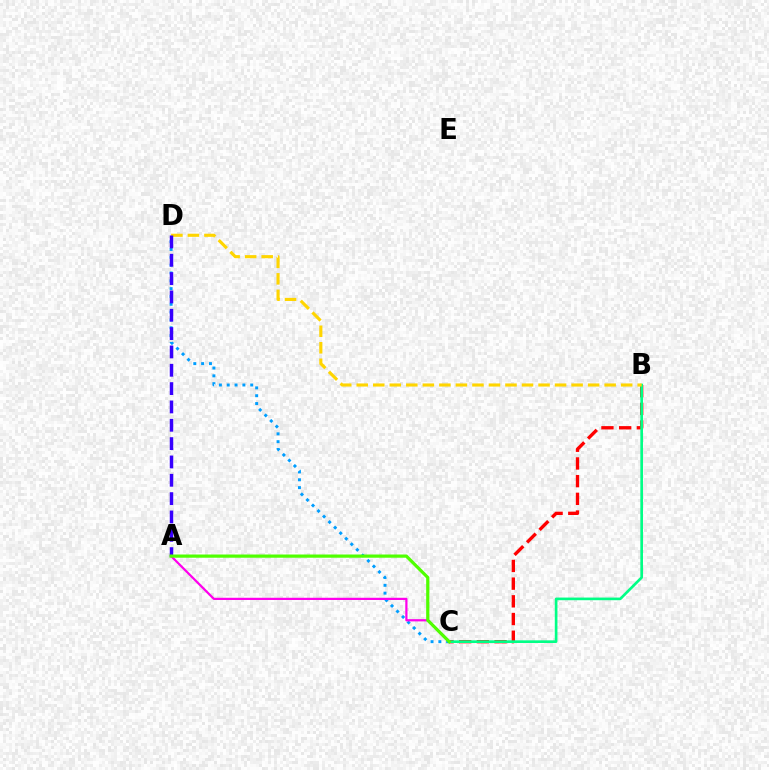{('C', 'D'): [{'color': '#009eff', 'line_style': 'dotted', 'thickness': 2.13}], ('B', 'C'): [{'color': '#ff0000', 'line_style': 'dashed', 'thickness': 2.4}, {'color': '#00ff86', 'line_style': 'solid', 'thickness': 1.91}], ('B', 'D'): [{'color': '#ffd500', 'line_style': 'dashed', 'thickness': 2.25}], ('A', 'D'): [{'color': '#3700ff', 'line_style': 'dashed', 'thickness': 2.49}], ('A', 'C'): [{'color': '#ff00ed', 'line_style': 'solid', 'thickness': 1.6}, {'color': '#4fff00', 'line_style': 'solid', 'thickness': 2.31}]}